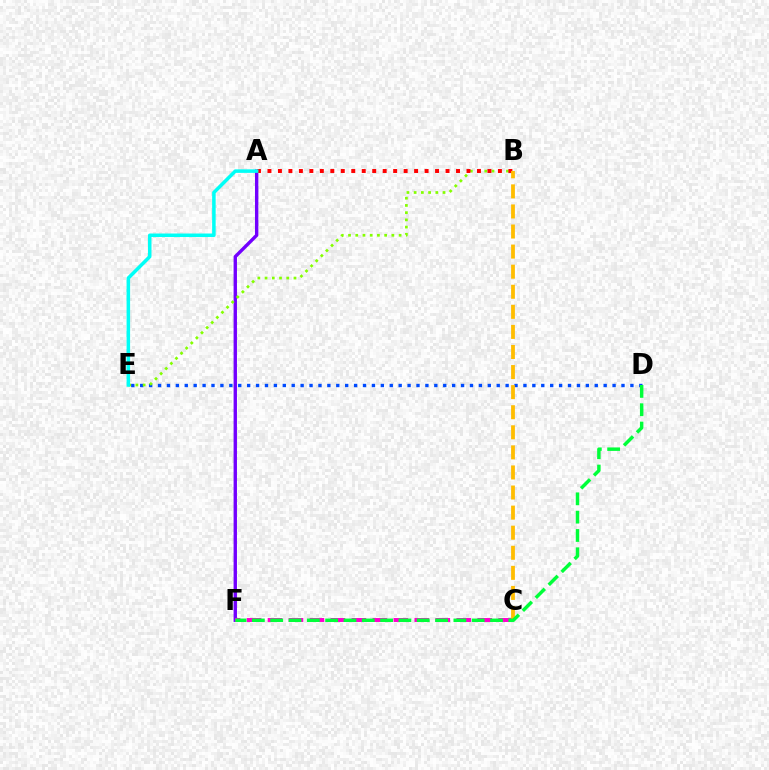{('D', 'E'): [{'color': '#004bff', 'line_style': 'dotted', 'thickness': 2.42}], ('A', 'F'): [{'color': '#7200ff', 'line_style': 'solid', 'thickness': 2.43}], ('B', 'E'): [{'color': '#84ff00', 'line_style': 'dotted', 'thickness': 1.96}], ('A', 'B'): [{'color': '#ff0000', 'line_style': 'dotted', 'thickness': 2.85}], ('C', 'F'): [{'color': '#ff00cf', 'line_style': 'dashed', 'thickness': 2.85}], ('B', 'C'): [{'color': '#ffbd00', 'line_style': 'dashed', 'thickness': 2.73}], ('D', 'F'): [{'color': '#00ff39', 'line_style': 'dashed', 'thickness': 2.49}], ('A', 'E'): [{'color': '#00fff6', 'line_style': 'solid', 'thickness': 2.54}]}